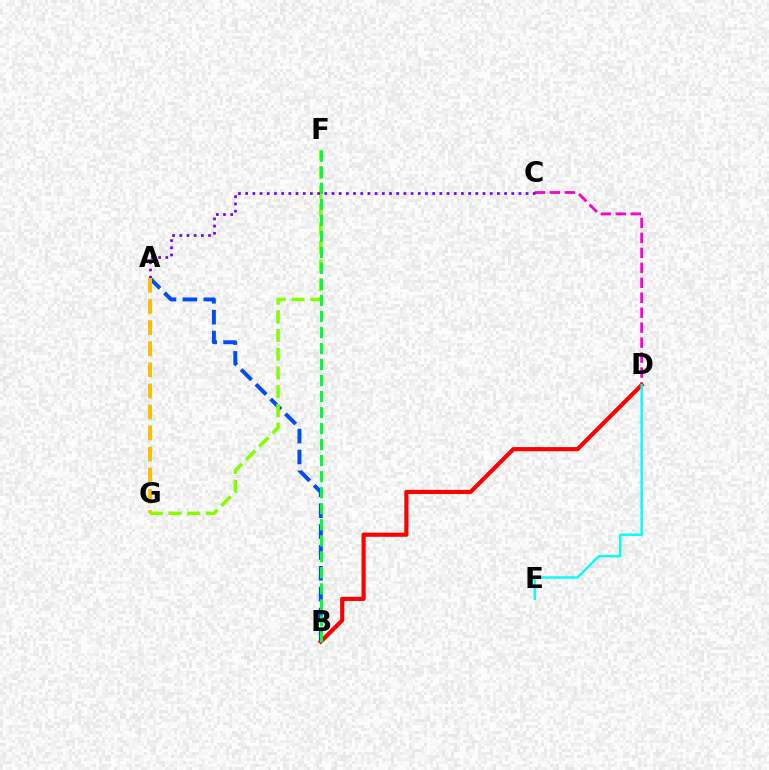{('A', 'B'): [{'color': '#004bff', 'line_style': 'dashed', 'thickness': 2.83}], ('C', 'D'): [{'color': '#ff00cf', 'line_style': 'dashed', 'thickness': 2.03}], ('B', 'D'): [{'color': '#ff0000', 'line_style': 'solid', 'thickness': 2.99}], ('F', 'G'): [{'color': '#84ff00', 'line_style': 'dashed', 'thickness': 2.54}], ('D', 'E'): [{'color': '#00fff6', 'line_style': 'solid', 'thickness': 1.71}], ('A', 'C'): [{'color': '#7200ff', 'line_style': 'dotted', 'thickness': 1.95}], ('B', 'F'): [{'color': '#00ff39', 'line_style': 'dashed', 'thickness': 2.18}], ('A', 'G'): [{'color': '#ffbd00', 'line_style': 'dashed', 'thickness': 2.87}]}